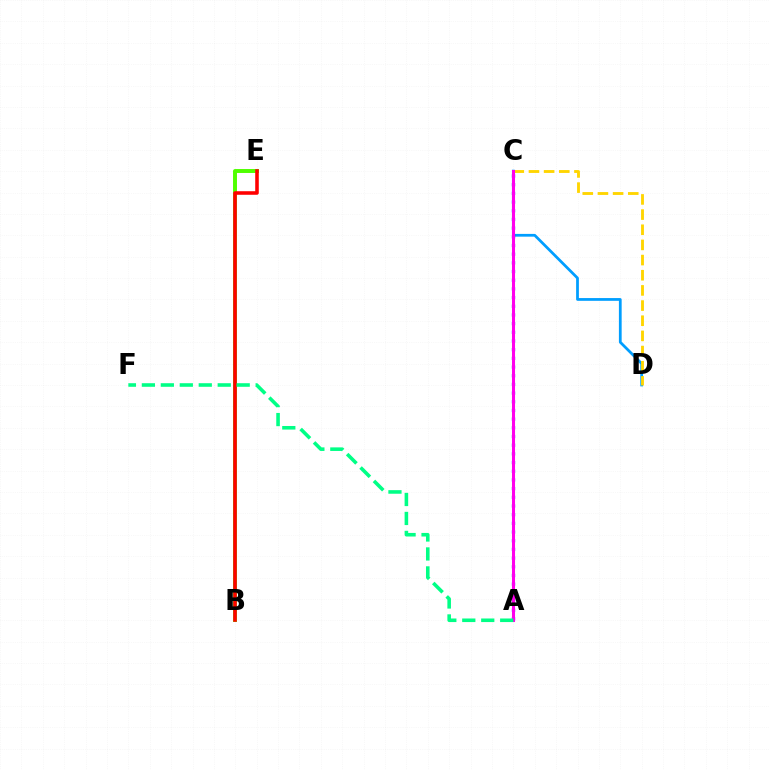{('B', 'E'): [{'color': '#4fff00', 'line_style': 'solid', 'thickness': 2.84}, {'color': '#ff0000', 'line_style': 'solid', 'thickness': 2.57}], ('C', 'D'): [{'color': '#009eff', 'line_style': 'solid', 'thickness': 1.99}, {'color': '#ffd500', 'line_style': 'dashed', 'thickness': 2.06}], ('A', 'C'): [{'color': '#3700ff', 'line_style': 'dotted', 'thickness': 2.36}, {'color': '#ff00ed', 'line_style': 'solid', 'thickness': 2.19}], ('A', 'F'): [{'color': '#00ff86', 'line_style': 'dashed', 'thickness': 2.58}]}